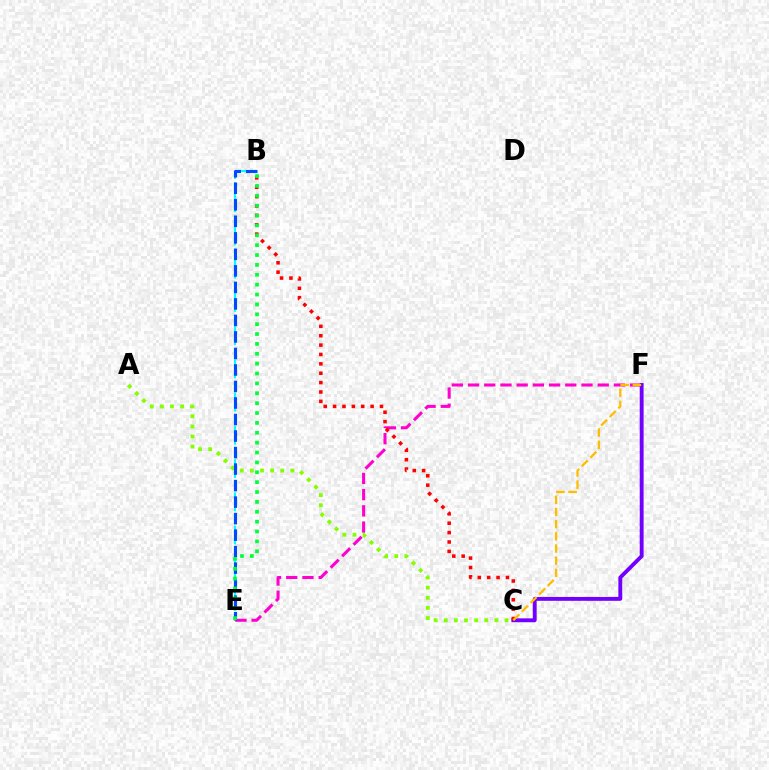{('E', 'F'): [{'color': '#ff00cf', 'line_style': 'dashed', 'thickness': 2.2}], ('A', 'C'): [{'color': '#84ff00', 'line_style': 'dotted', 'thickness': 2.75}], ('C', 'F'): [{'color': '#7200ff', 'line_style': 'solid', 'thickness': 2.79}, {'color': '#ffbd00', 'line_style': 'dashed', 'thickness': 1.65}], ('B', 'E'): [{'color': '#00fff6', 'line_style': 'dashed', 'thickness': 1.5}, {'color': '#004bff', 'line_style': 'dashed', 'thickness': 2.24}, {'color': '#00ff39', 'line_style': 'dotted', 'thickness': 2.68}], ('B', 'C'): [{'color': '#ff0000', 'line_style': 'dotted', 'thickness': 2.55}]}